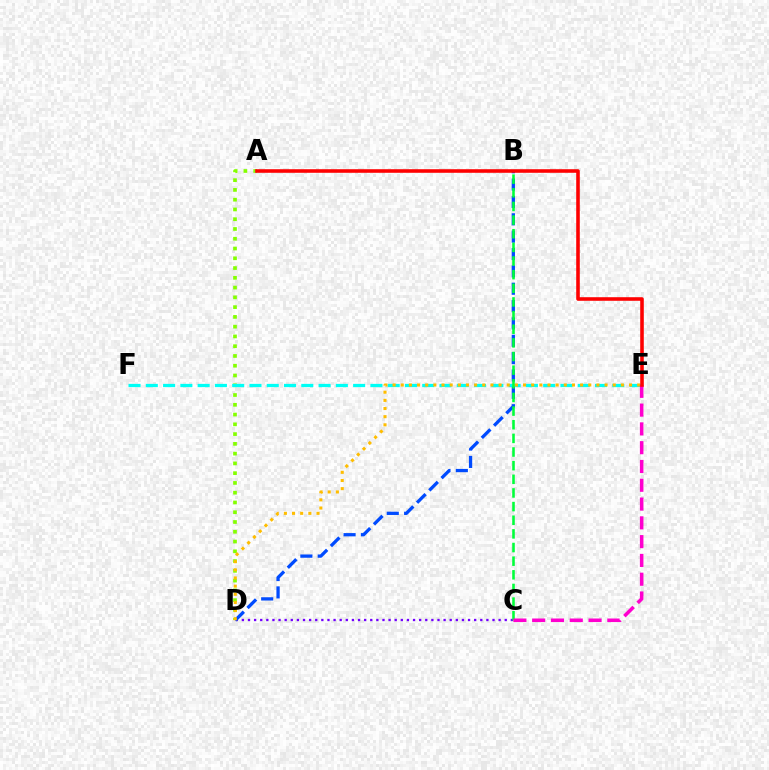{('A', 'D'): [{'color': '#84ff00', 'line_style': 'dotted', 'thickness': 2.65}], ('C', 'D'): [{'color': '#7200ff', 'line_style': 'dotted', 'thickness': 1.66}], ('E', 'F'): [{'color': '#00fff6', 'line_style': 'dashed', 'thickness': 2.35}], ('B', 'D'): [{'color': '#004bff', 'line_style': 'dashed', 'thickness': 2.36}], ('B', 'C'): [{'color': '#00ff39', 'line_style': 'dashed', 'thickness': 1.85}], ('D', 'E'): [{'color': '#ffbd00', 'line_style': 'dotted', 'thickness': 2.22}], ('C', 'E'): [{'color': '#ff00cf', 'line_style': 'dashed', 'thickness': 2.55}], ('A', 'E'): [{'color': '#ff0000', 'line_style': 'solid', 'thickness': 2.58}]}